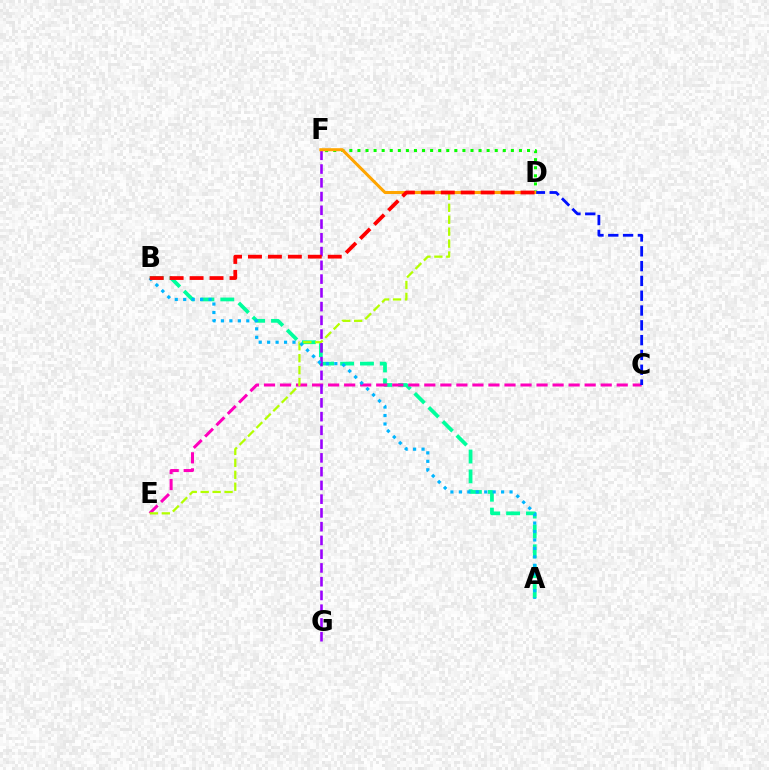{('A', 'B'): [{'color': '#00ff9d', 'line_style': 'dashed', 'thickness': 2.7}, {'color': '#00b5ff', 'line_style': 'dotted', 'thickness': 2.3}], ('C', 'E'): [{'color': '#ff00bd', 'line_style': 'dashed', 'thickness': 2.18}], ('D', 'E'): [{'color': '#b3ff00', 'line_style': 'dashed', 'thickness': 1.62}], ('D', 'F'): [{'color': '#08ff00', 'line_style': 'dotted', 'thickness': 2.19}, {'color': '#ffa500', 'line_style': 'solid', 'thickness': 2.19}], ('C', 'D'): [{'color': '#0010ff', 'line_style': 'dashed', 'thickness': 2.01}], ('F', 'G'): [{'color': '#9b00ff', 'line_style': 'dashed', 'thickness': 1.87}], ('B', 'D'): [{'color': '#ff0000', 'line_style': 'dashed', 'thickness': 2.71}]}